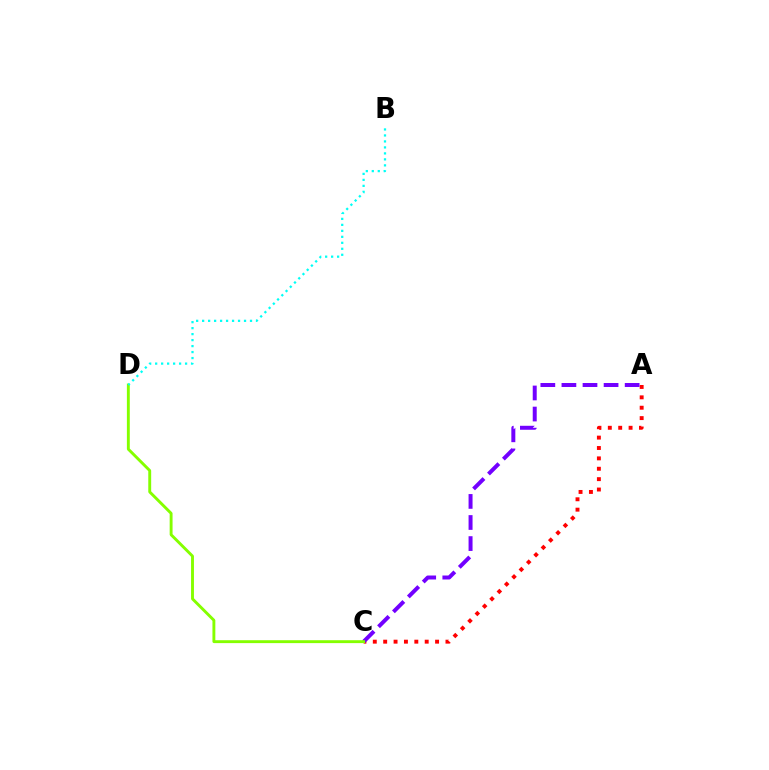{('A', 'C'): [{'color': '#ff0000', 'line_style': 'dotted', 'thickness': 2.82}, {'color': '#7200ff', 'line_style': 'dashed', 'thickness': 2.86}], ('C', 'D'): [{'color': '#84ff00', 'line_style': 'solid', 'thickness': 2.08}], ('B', 'D'): [{'color': '#00fff6', 'line_style': 'dotted', 'thickness': 1.63}]}